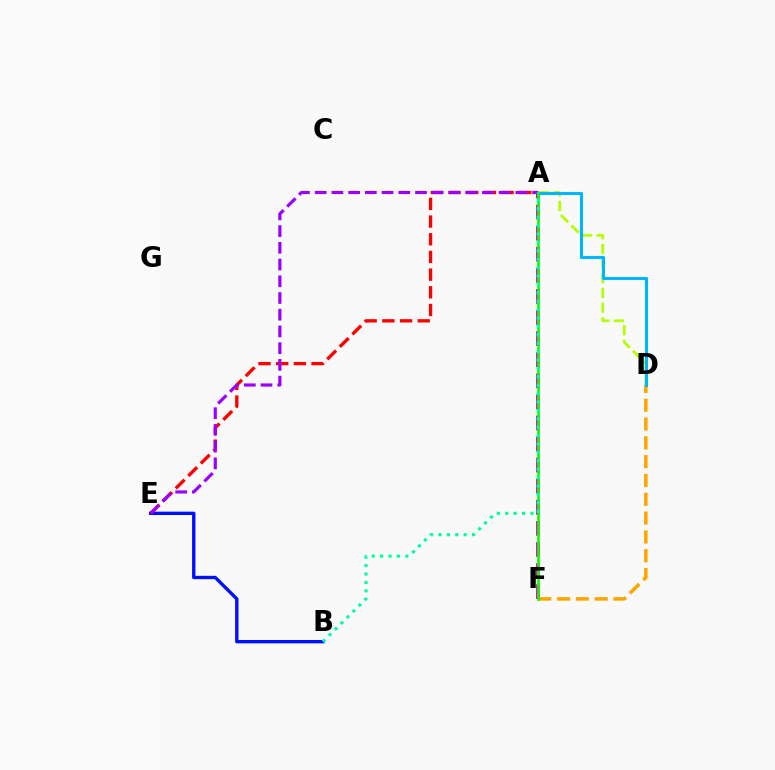{('A', 'D'): [{'color': '#b3ff00', 'line_style': 'dashed', 'thickness': 1.99}, {'color': '#00b5ff', 'line_style': 'solid', 'thickness': 2.23}], ('B', 'E'): [{'color': '#0010ff', 'line_style': 'solid', 'thickness': 2.42}], ('D', 'F'): [{'color': '#ffa500', 'line_style': 'dashed', 'thickness': 2.56}], ('A', 'F'): [{'color': '#ff00bd', 'line_style': 'dashed', 'thickness': 2.86}, {'color': '#08ff00', 'line_style': 'solid', 'thickness': 1.91}], ('A', 'E'): [{'color': '#ff0000', 'line_style': 'dashed', 'thickness': 2.4}, {'color': '#9b00ff', 'line_style': 'dashed', 'thickness': 2.27}], ('A', 'B'): [{'color': '#00ff9d', 'line_style': 'dotted', 'thickness': 2.28}]}